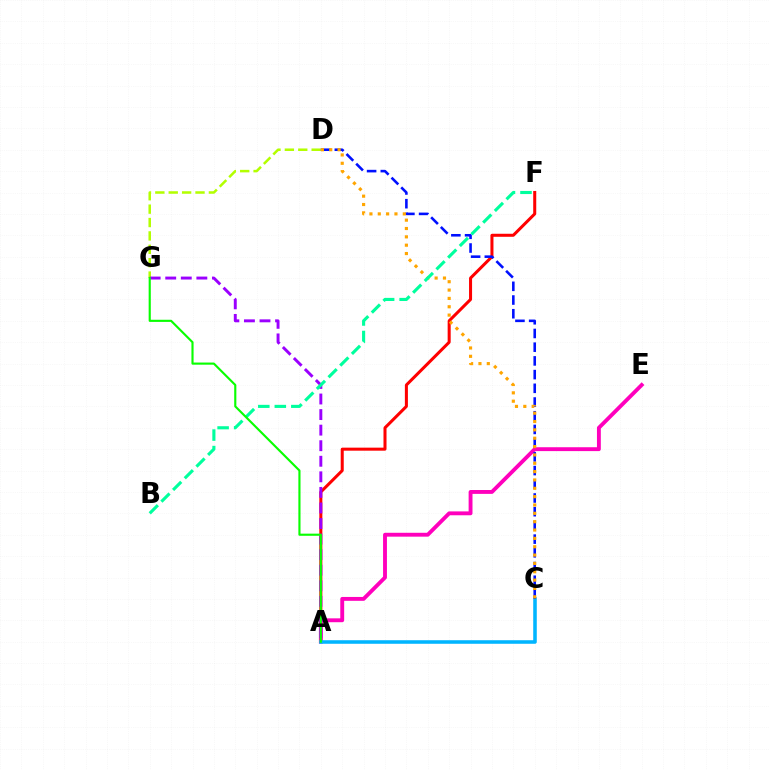{('A', 'F'): [{'color': '#ff0000', 'line_style': 'solid', 'thickness': 2.18}], ('A', 'E'): [{'color': '#ff00bd', 'line_style': 'solid', 'thickness': 2.79}], ('A', 'C'): [{'color': '#00b5ff', 'line_style': 'solid', 'thickness': 2.56}], ('D', 'G'): [{'color': '#b3ff00', 'line_style': 'dashed', 'thickness': 1.82}], ('A', 'G'): [{'color': '#9b00ff', 'line_style': 'dashed', 'thickness': 2.11}, {'color': '#08ff00', 'line_style': 'solid', 'thickness': 1.54}], ('C', 'D'): [{'color': '#0010ff', 'line_style': 'dashed', 'thickness': 1.86}, {'color': '#ffa500', 'line_style': 'dotted', 'thickness': 2.27}], ('B', 'F'): [{'color': '#00ff9d', 'line_style': 'dashed', 'thickness': 2.24}]}